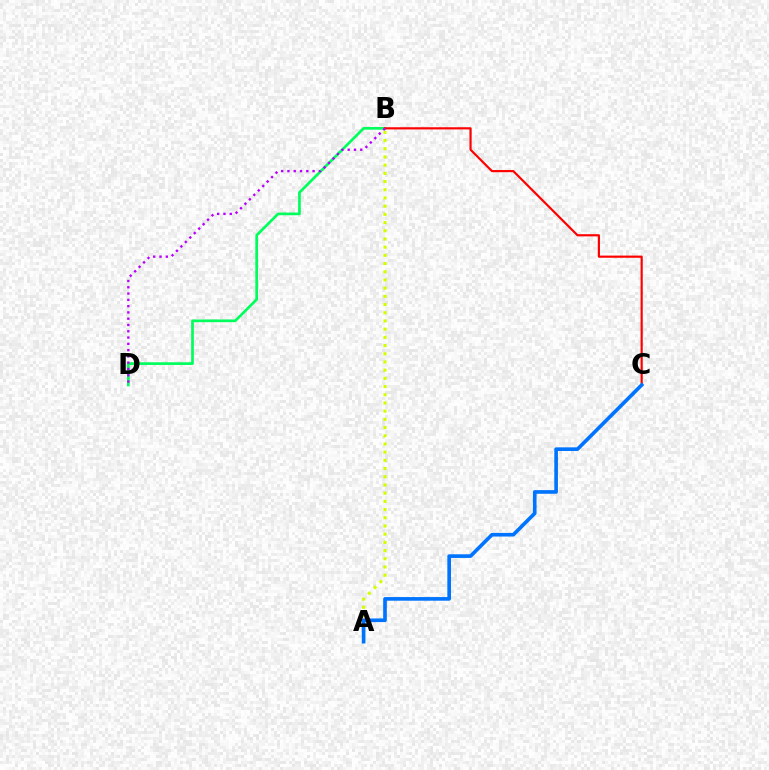{('A', 'B'): [{'color': '#d1ff00', 'line_style': 'dotted', 'thickness': 2.23}], ('B', 'D'): [{'color': '#00ff5c', 'line_style': 'solid', 'thickness': 1.95}, {'color': '#b900ff', 'line_style': 'dotted', 'thickness': 1.71}], ('B', 'C'): [{'color': '#ff0000', 'line_style': 'solid', 'thickness': 1.56}], ('A', 'C'): [{'color': '#0074ff', 'line_style': 'solid', 'thickness': 2.62}]}